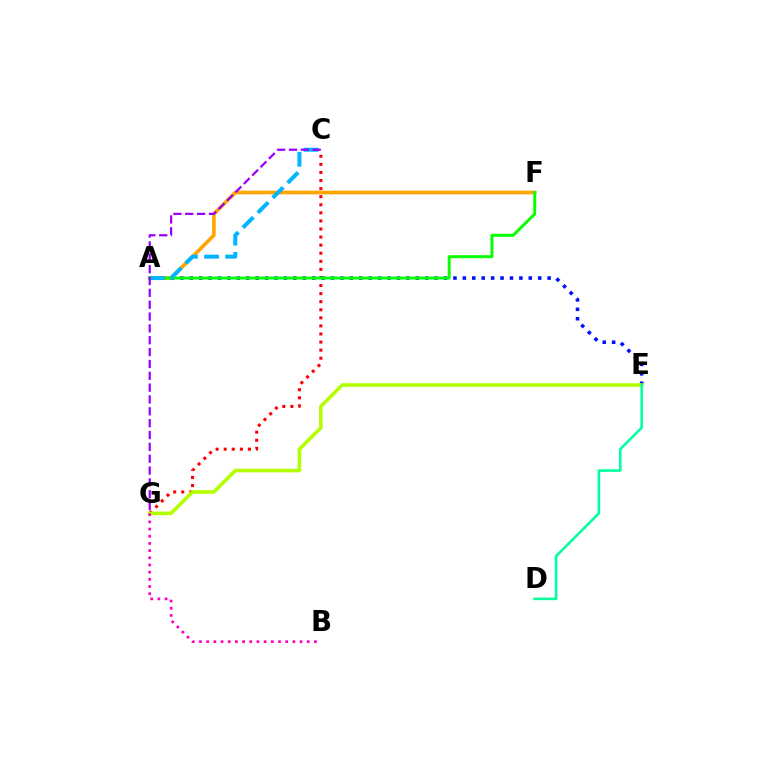{('C', 'G'): [{'color': '#ff0000', 'line_style': 'dotted', 'thickness': 2.19}, {'color': '#9b00ff', 'line_style': 'dashed', 'thickness': 1.61}], ('A', 'F'): [{'color': '#ffa500', 'line_style': 'solid', 'thickness': 2.65}, {'color': '#08ff00', 'line_style': 'solid', 'thickness': 2.12}], ('A', 'E'): [{'color': '#0010ff', 'line_style': 'dotted', 'thickness': 2.56}], ('E', 'G'): [{'color': '#b3ff00', 'line_style': 'solid', 'thickness': 2.58}], ('A', 'C'): [{'color': '#00b5ff', 'line_style': 'dashed', 'thickness': 2.87}], ('D', 'E'): [{'color': '#00ff9d', 'line_style': 'solid', 'thickness': 1.85}], ('B', 'G'): [{'color': '#ff00bd', 'line_style': 'dotted', 'thickness': 1.95}]}